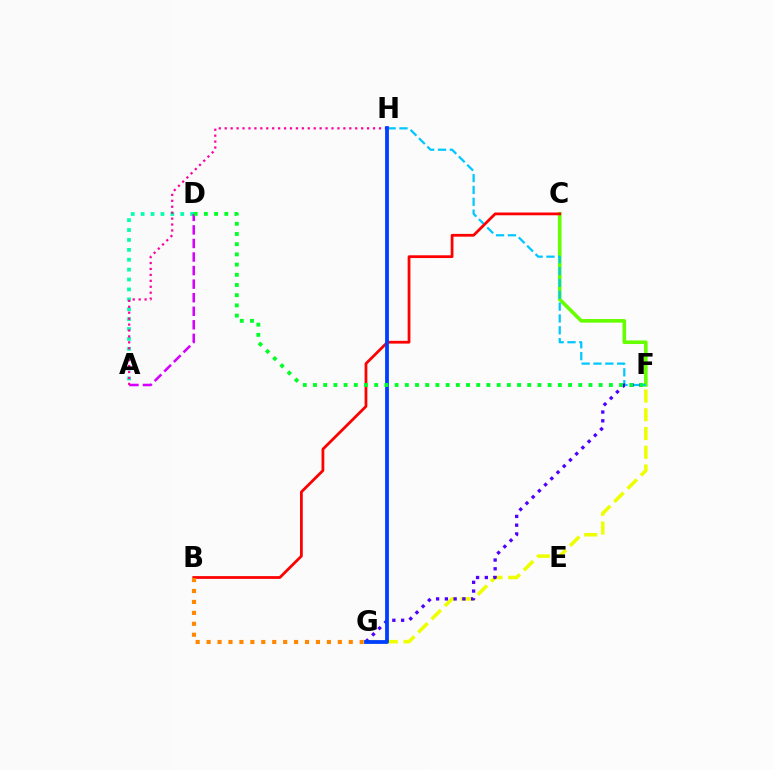{('C', 'F'): [{'color': '#66ff00', 'line_style': 'solid', 'thickness': 2.6}], ('F', 'G'): [{'color': '#eeff00', 'line_style': 'dashed', 'thickness': 2.55}, {'color': '#4f00ff', 'line_style': 'dotted', 'thickness': 2.38}], ('F', 'H'): [{'color': '#00c7ff', 'line_style': 'dashed', 'thickness': 1.61}], ('B', 'C'): [{'color': '#ff0000', 'line_style': 'solid', 'thickness': 1.99}], ('A', 'D'): [{'color': '#00ffaf', 'line_style': 'dotted', 'thickness': 2.69}, {'color': '#d600ff', 'line_style': 'dashed', 'thickness': 1.84}], ('A', 'H'): [{'color': '#ff00a0', 'line_style': 'dotted', 'thickness': 1.61}], ('G', 'H'): [{'color': '#003fff', 'line_style': 'solid', 'thickness': 2.73}], ('D', 'F'): [{'color': '#00ff27', 'line_style': 'dotted', 'thickness': 2.77}], ('B', 'G'): [{'color': '#ff8800', 'line_style': 'dotted', 'thickness': 2.97}]}